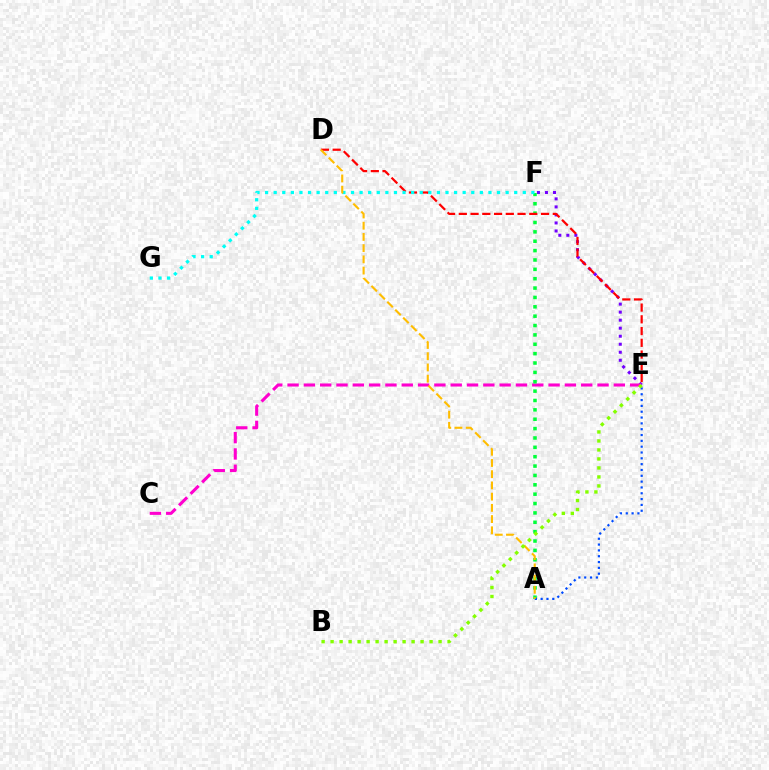{('E', 'F'): [{'color': '#7200ff', 'line_style': 'dotted', 'thickness': 2.18}], ('C', 'E'): [{'color': '#ff00cf', 'line_style': 'dashed', 'thickness': 2.22}], ('A', 'F'): [{'color': '#00ff39', 'line_style': 'dotted', 'thickness': 2.55}], ('D', 'E'): [{'color': '#ff0000', 'line_style': 'dashed', 'thickness': 1.6}], ('A', 'E'): [{'color': '#004bff', 'line_style': 'dotted', 'thickness': 1.58}], ('F', 'G'): [{'color': '#00fff6', 'line_style': 'dotted', 'thickness': 2.33}], ('A', 'D'): [{'color': '#ffbd00', 'line_style': 'dashed', 'thickness': 1.52}], ('B', 'E'): [{'color': '#84ff00', 'line_style': 'dotted', 'thickness': 2.44}]}